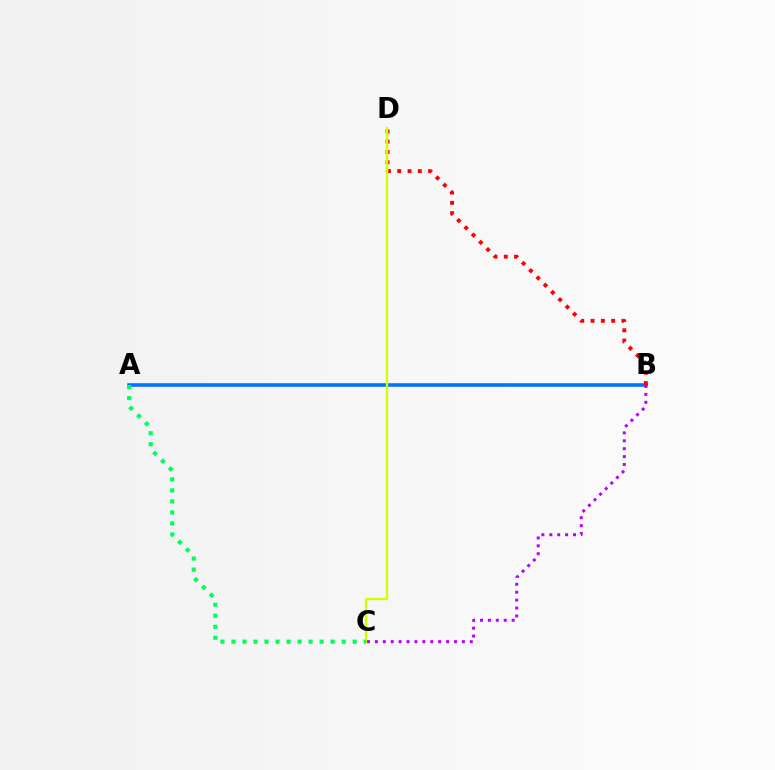{('A', 'B'): [{'color': '#0074ff', 'line_style': 'solid', 'thickness': 2.59}], ('B', 'D'): [{'color': '#ff0000', 'line_style': 'dotted', 'thickness': 2.8}], ('C', 'D'): [{'color': '#d1ff00', 'line_style': 'solid', 'thickness': 1.67}], ('A', 'C'): [{'color': '#00ff5c', 'line_style': 'dotted', 'thickness': 2.99}], ('B', 'C'): [{'color': '#b900ff', 'line_style': 'dotted', 'thickness': 2.15}]}